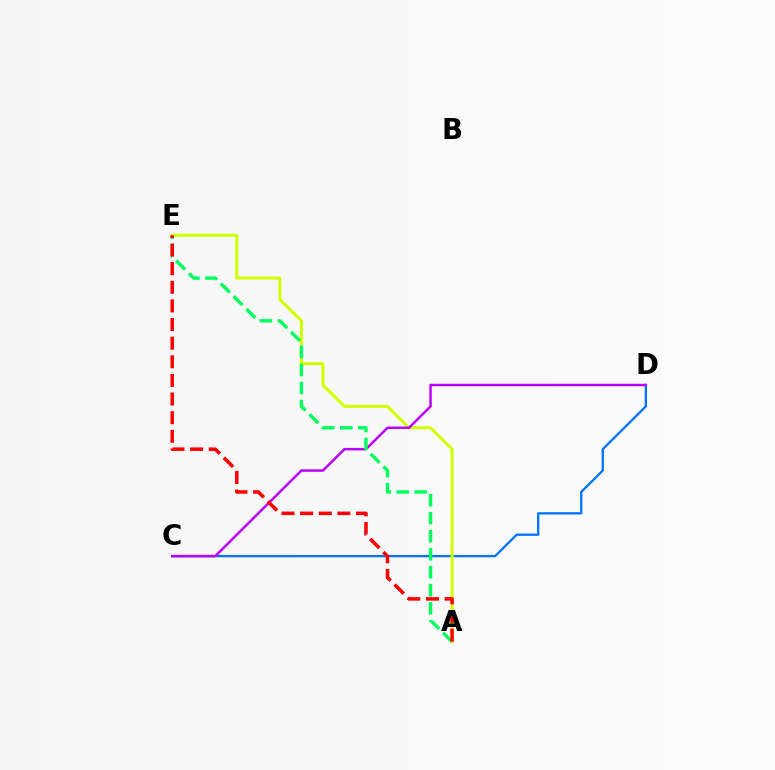{('C', 'D'): [{'color': '#0074ff', 'line_style': 'solid', 'thickness': 1.66}, {'color': '#b900ff', 'line_style': 'solid', 'thickness': 1.78}], ('A', 'E'): [{'color': '#d1ff00', 'line_style': 'solid', 'thickness': 2.18}, {'color': '#00ff5c', 'line_style': 'dashed', 'thickness': 2.45}, {'color': '#ff0000', 'line_style': 'dashed', 'thickness': 2.53}]}